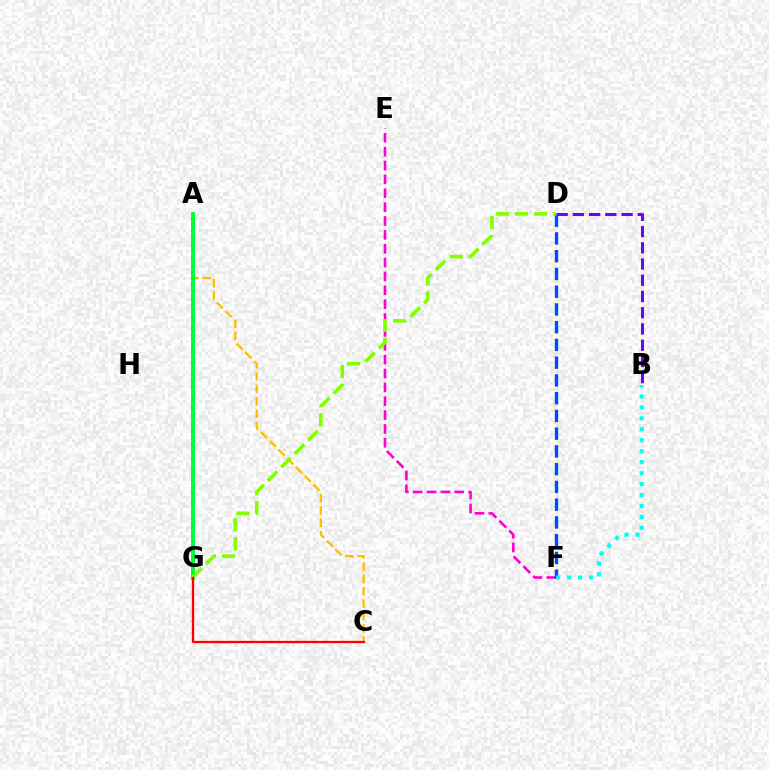{('E', 'F'): [{'color': '#ff00cf', 'line_style': 'dashed', 'thickness': 1.88}], ('A', 'C'): [{'color': '#ffbd00', 'line_style': 'dashed', 'thickness': 1.68}], ('B', 'D'): [{'color': '#7200ff', 'line_style': 'dashed', 'thickness': 2.21}], ('D', 'F'): [{'color': '#004bff', 'line_style': 'dashed', 'thickness': 2.41}], ('B', 'F'): [{'color': '#00fff6', 'line_style': 'dotted', 'thickness': 2.98}], ('A', 'G'): [{'color': '#00ff39', 'line_style': 'solid', 'thickness': 2.86}], ('D', 'G'): [{'color': '#84ff00', 'line_style': 'dashed', 'thickness': 2.6}], ('C', 'G'): [{'color': '#ff0000', 'line_style': 'solid', 'thickness': 1.66}]}